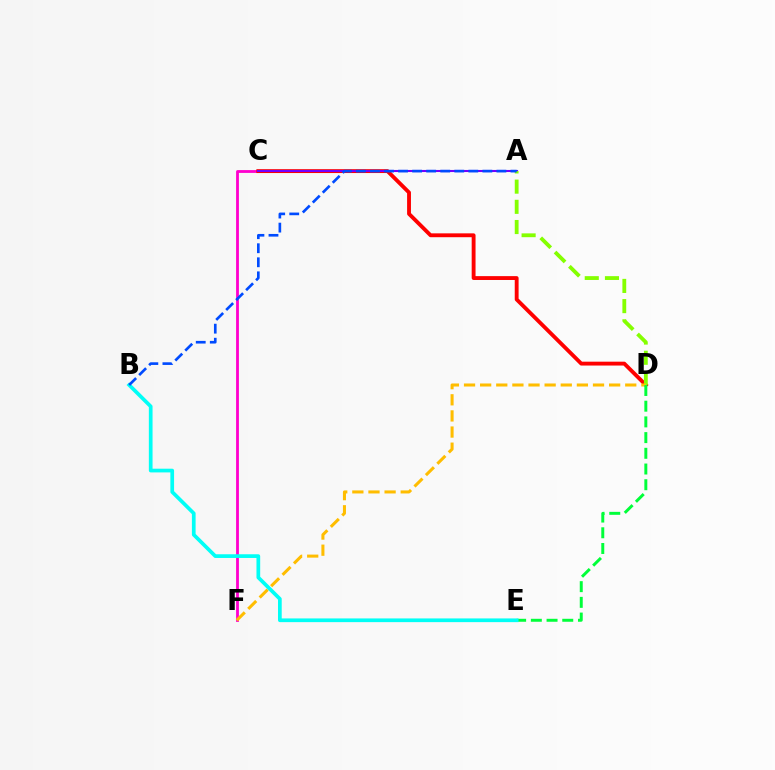{('C', 'F'): [{'color': '#ff00cf', 'line_style': 'solid', 'thickness': 2.03}], ('C', 'D'): [{'color': '#ff0000', 'line_style': 'solid', 'thickness': 2.78}], ('A', 'C'): [{'color': '#7200ff', 'line_style': 'solid', 'thickness': 1.5}], ('A', 'D'): [{'color': '#84ff00', 'line_style': 'dashed', 'thickness': 2.74}], ('D', 'F'): [{'color': '#ffbd00', 'line_style': 'dashed', 'thickness': 2.19}], ('D', 'E'): [{'color': '#00ff39', 'line_style': 'dashed', 'thickness': 2.13}], ('B', 'E'): [{'color': '#00fff6', 'line_style': 'solid', 'thickness': 2.67}], ('A', 'B'): [{'color': '#004bff', 'line_style': 'dashed', 'thickness': 1.91}]}